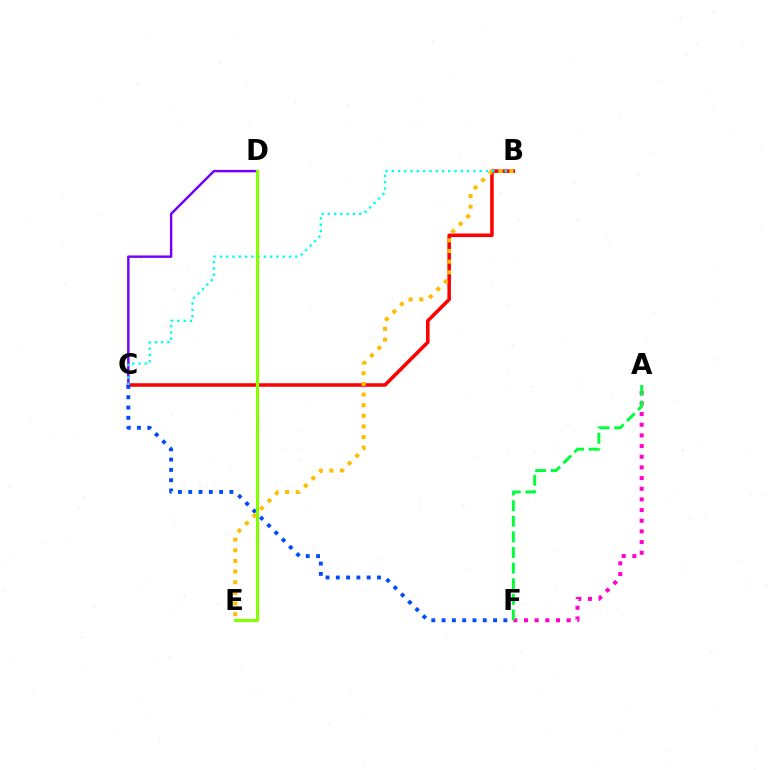{('A', 'F'): [{'color': '#ff00cf', 'line_style': 'dotted', 'thickness': 2.9}, {'color': '#00ff39', 'line_style': 'dashed', 'thickness': 2.12}], ('B', 'C'): [{'color': '#ff0000', 'line_style': 'solid', 'thickness': 2.55}, {'color': '#00fff6', 'line_style': 'dotted', 'thickness': 1.71}], ('C', 'F'): [{'color': '#004bff', 'line_style': 'dotted', 'thickness': 2.8}], ('C', 'D'): [{'color': '#7200ff', 'line_style': 'solid', 'thickness': 1.76}], ('D', 'E'): [{'color': '#84ff00', 'line_style': 'solid', 'thickness': 2.25}], ('B', 'E'): [{'color': '#ffbd00', 'line_style': 'dotted', 'thickness': 2.89}]}